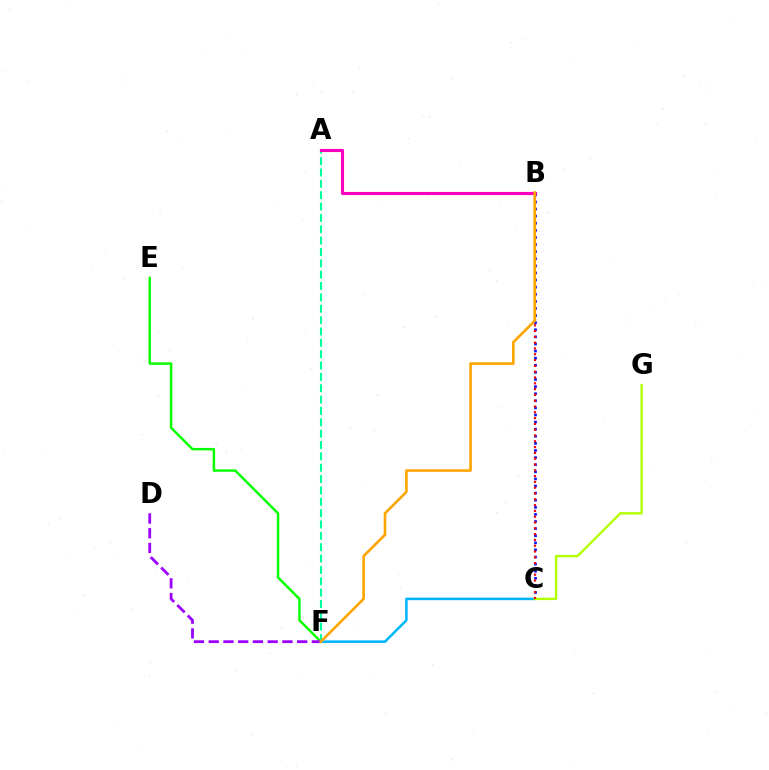{('E', 'F'): [{'color': '#08ff00', 'line_style': 'solid', 'thickness': 1.77}], ('A', 'F'): [{'color': '#00ff9d', 'line_style': 'dashed', 'thickness': 1.54}], ('C', 'F'): [{'color': '#00b5ff', 'line_style': 'solid', 'thickness': 1.84}], ('B', 'C'): [{'color': '#0010ff', 'line_style': 'dotted', 'thickness': 1.93}, {'color': '#ff0000', 'line_style': 'dotted', 'thickness': 1.58}], ('A', 'B'): [{'color': '#ff00bd', 'line_style': 'solid', 'thickness': 2.25}], ('D', 'F'): [{'color': '#9b00ff', 'line_style': 'dashed', 'thickness': 2.0}], ('C', 'G'): [{'color': '#b3ff00', 'line_style': 'solid', 'thickness': 1.72}], ('B', 'F'): [{'color': '#ffa500', 'line_style': 'solid', 'thickness': 1.89}]}